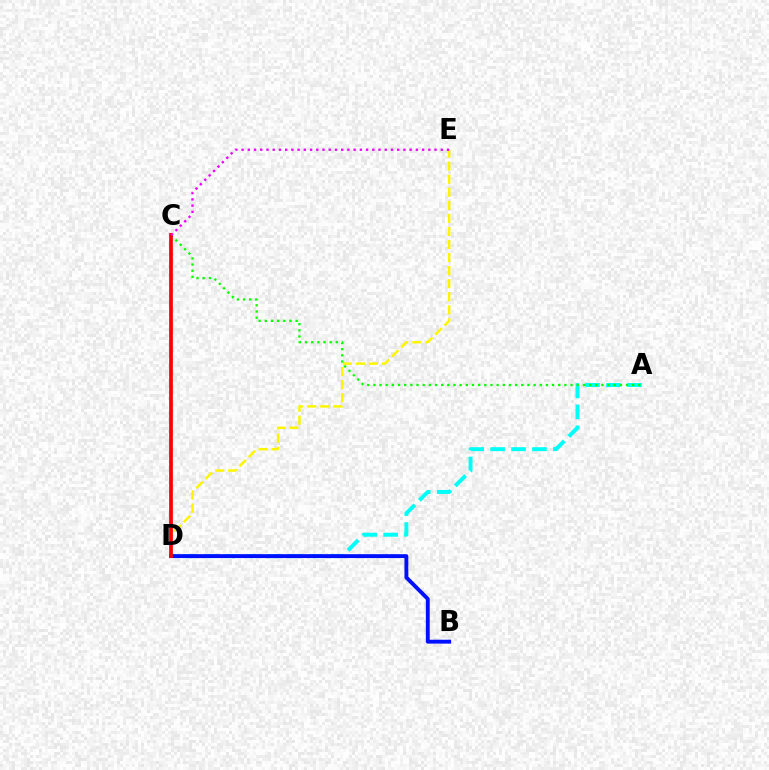{('A', 'D'): [{'color': '#00fff6', 'line_style': 'dashed', 'thickness': 2.84}], ('D', 'E'): [{'color': '#fcf500', 'line_style': 'dashed', 'thickness': 1.77}], ('B', 'D'): [{'color': '#0010ff', 'line_style': 'solid', 'thickness': 2.8}], ('A', 'C'): [{'color': '#08ff00', 'line_style': 'dotted', 'thickness': 1.67}], ('C', 'D'): [{'color': '#ff0000', 'line_style': 'solid', 'thickness': 2.68}], ('C', 'E'): [{'color': '#ee00ff', 'line_style': 'dotted', 'thickness': 1.69}]}